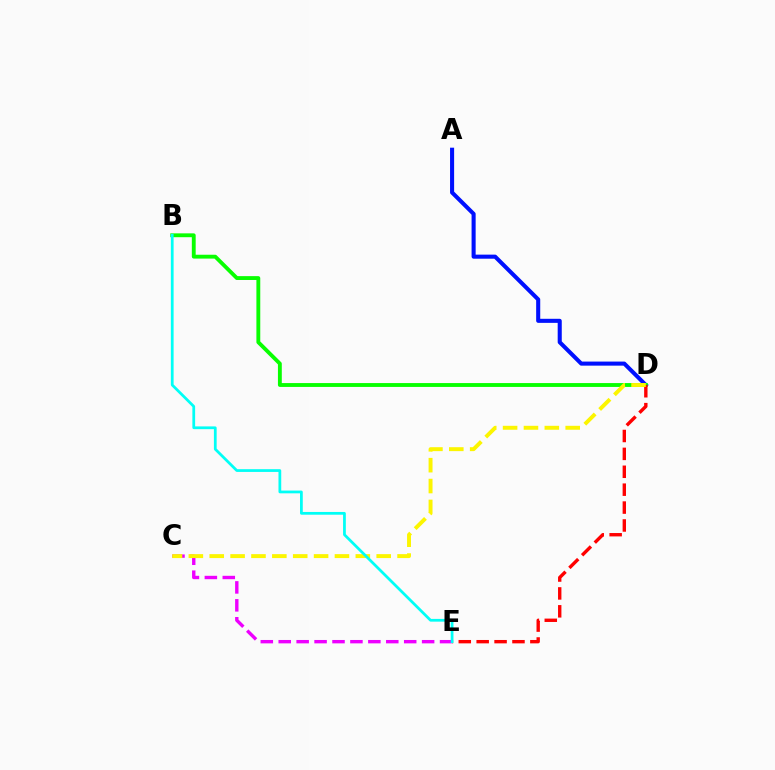{('A', 'D'): [{'color': '#0010ff', 'line_style': 'solid', 'thickness': 2.93}], ('C', 'E'): [{'color': '#ee00ff', 'line_style': 'dashed', 'thickness': 2.44}], ('B', 'D'): [{'color': '#08ff00', 'line_style': 'solid', 'thickness': 2.77}], ('D', 'E'): [{'color': '#ff0000', 'line_style': 'dashed', 'thickness': 2.43}], ('C', 'D'): [{'color': '#fcf500', 'line_style': 'dashed', 'thickness': 2.84}], ('B', 'E'): [{'color': '#00fff6', 'line_style': 'solid', 'thickness': 1.98}]}